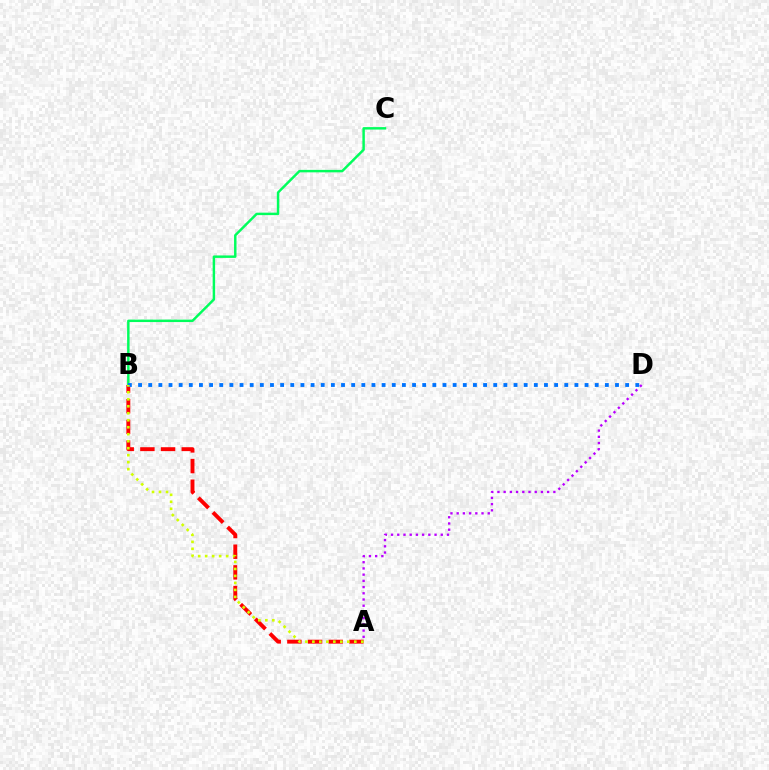{('A', 'B'): [{'color': '#ff0000', 'line_style': 'dashed', 'thickness': 2.81}, {'color': '#d1ff00', 'line_style': 'dotted', 'thickness': 1.9}], ('B', 'C'): [{'color': '#00ff5c', 'line_style': 'solid', 'thickness': 1.77}], ('A', 'D'): [{'color': '#b900ff', 'line_style': 'dotted', 'thickness': 1.69}], ('B', 'D'): [{'color': '#0074ff', 'line_style': 'dotted', 'thickness': 2.76}]}